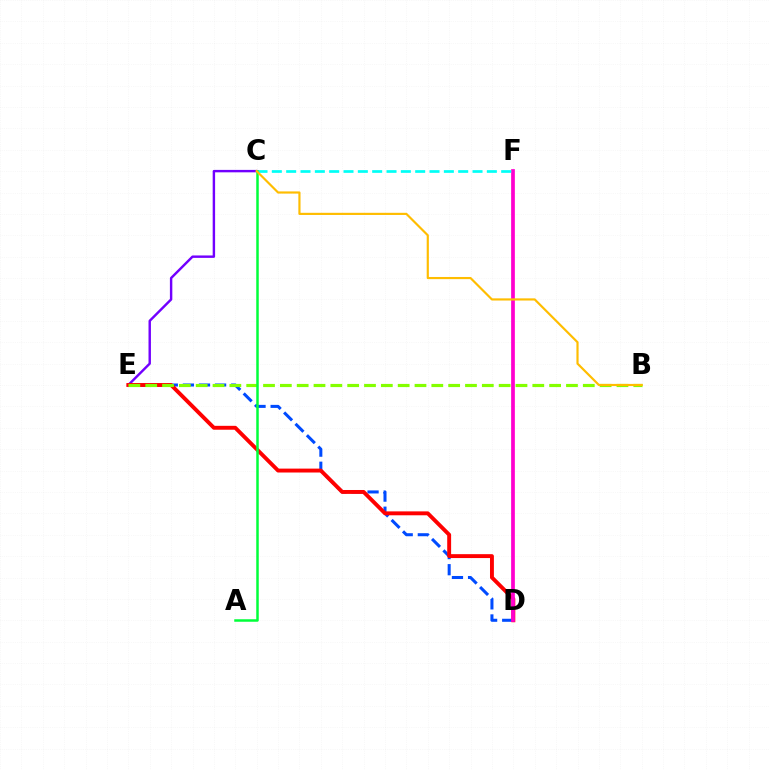{('D', 'E'): [{'color': '#004bff', 'line_style': 'dashed', 'thickness': 2.19}, {'color': '#ff0000', 'line_style': 'solid', 'thickness': 2.81}], ('C', 'E'): [{'color': '#7200ff', 'line_style': 'solid', 'thickness': 1.75}], ('D', 'F'): [{'color': '#ff00cf', 'line_style': 'solid', 'thickness': 2.68}], ('C', 'F'): [{'color': '#00fff6', 'line_style': 'dashed', 'thickness': 1.95}], ('B', 'E'): [{'color': '#84ff00', 'line_style': 'dashed', 'thickness': 2.29}], ('A', 'C'): [{'color': '#00ff39', 'line_style': 'solid', 'thickness': 1.8}], ('B', 'C'): [{'color': '#ffbd00', 'line_style': 'solid', 'thickness': 1.56}]}